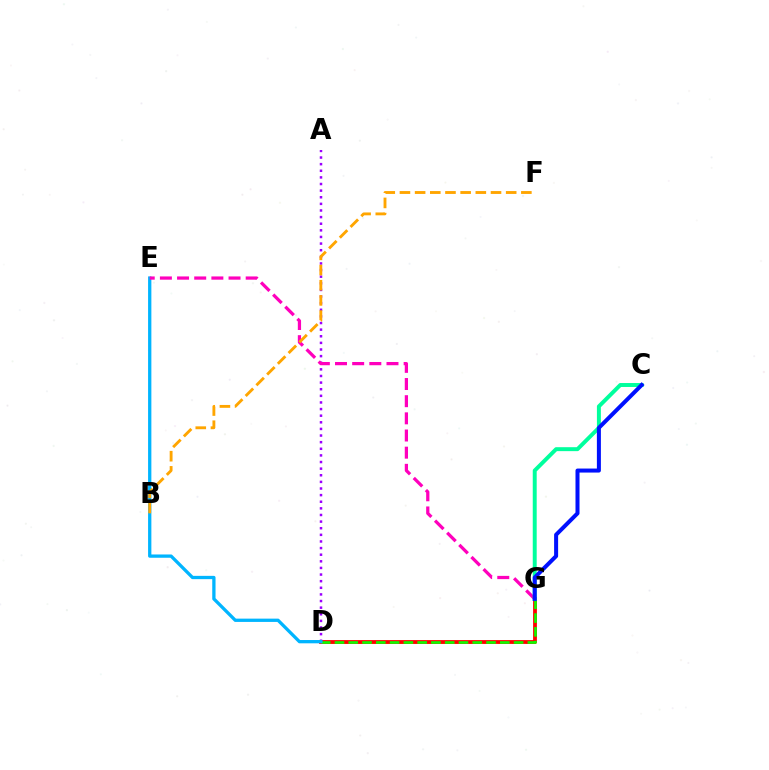{('D', 'G'): [{'color': '#b3ff00', 'line_style': 'dashed', 'thickness': 1.93}, {'color': '#ff0000', 'line_style': 'solid', 'thickness': 2.73}, {'color': '#08ff00', 'line_style': 'dashed', 'thickness': 1.87}], ('A', 'D'): [{'color': '#9b00ff', 'line_style': 'dotted', 'thickness': 1.8}], ('D', 'E'): [{'color': '#00b5ff', 'line_style': 'solid', 'thickness': 2.37}], ('E', 'G'): [{'color': '#ff00bd', 'line_style': 'dashed', 'thickness': 2.33}], ('B', 'F'): [{'color': '#ffa500', 'line_style': 'dashed', 'thickness': 2.06}], ('C', 'G'): [{'color': '#00ff9d', 'line_style': 'solid', 'thickness': 2.84}, {'color': '#0010ff', 'line_style': 'solid', 'thickness': 2.89}]}